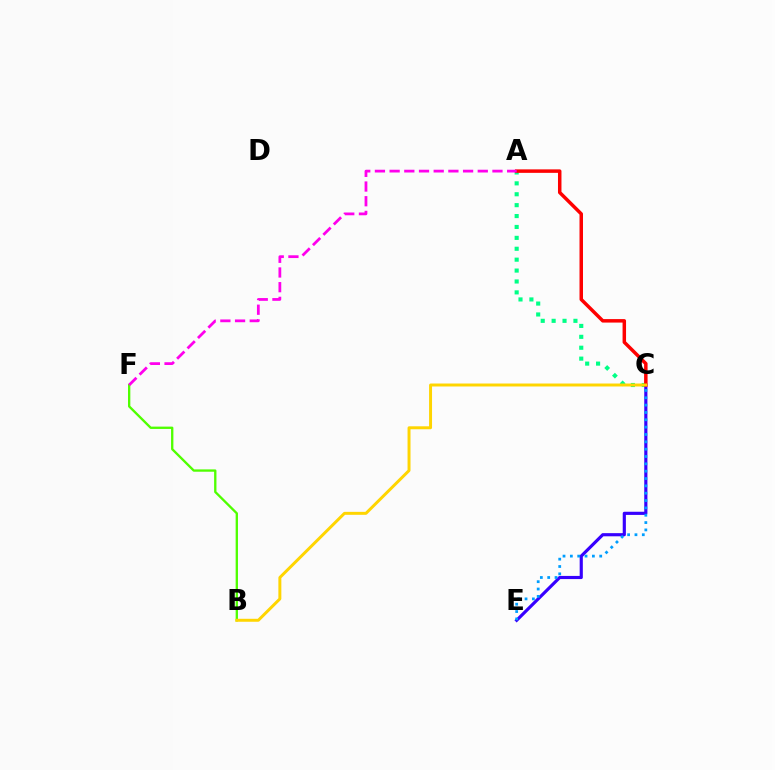{('A', 'C'): [{'color': '#00ff86', 'line_style': 'dotted', 'thickness': 2.96}, {'color': '#ff0000', 'line_style': 'solid', 'thickness': 2.51}], ('C', 'E'): [{'color': '#3700ff', 'line_style': 'solid', 'thickness': 2.27}, {'color': '#009eff', 'line_style': 'dotted', 'thickness': 1.99}], ('B', 'F'): [{'color': '#4fff00', 'line_style': 'solid', 'thickness': 1.68}], ('B', 'C'): [{'color': '#ffd500', 'line_style': 'solid', 'thickness': 2.13}], ('A', 'F'): [{'color': '#ff00ed', 'line_style': 'dashed', 'thickness': 2.0}]}